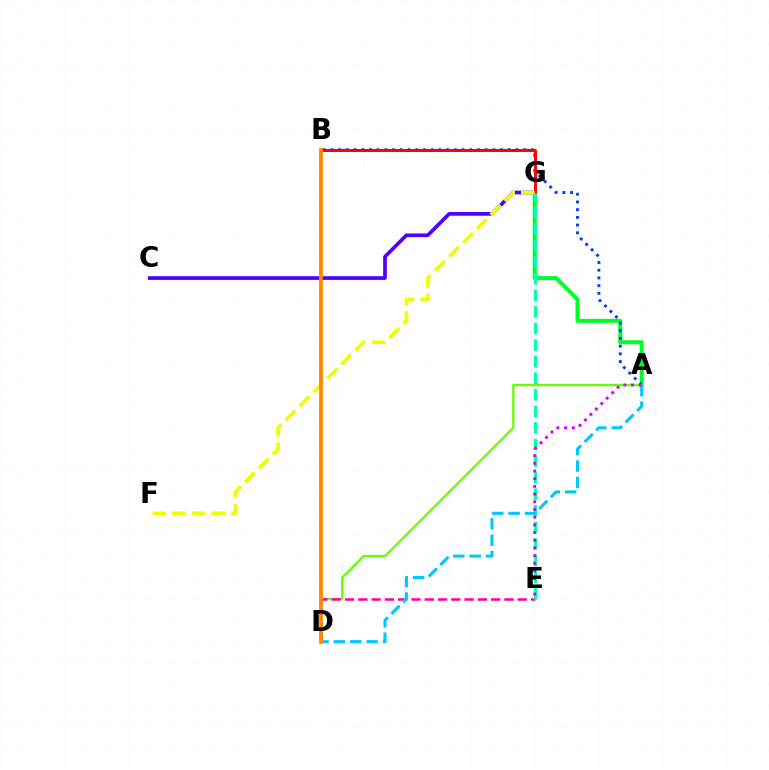{('A', 'G'): [{'color': '#00ff27', 'line_style': 'solid', 'thickness': 2.88}], ('A', 'B'): [{'color': '#003fff', 'line_style': 'dotted', 'thickness': 2.09}], ('C', 'G'): [{'color': '#4f00ff', 'line_style': 'solid', 'thickness': 2.66}], ('A', 'D'): [{'color': '#66ff00', 'line_style': 'solid', 'thickness': 1.69}, {'color': '#00c7ff', 'line_style': 'dashed', 'thickness': 2.22}], ('D', 'E'): [{'color': '#ff00a0', 'line_style': 'dashed', 'thickness': 1.8}], ('B', 'G'): [{'color': '#ff0000', 'line_style': 'solid', 'thickness': 2.12}], ('E', 'G'): [{'color': '#00ffaf', 'line_style': 'dashed', 'thickness': 2.25}], ('F', 'G'): [{'color': '#eeff00', 'line_style': 'dashed', 'thickness': 2.68}], ('A', 'E'): [{'color': '#d600ff', 'line_style': 'dotted', 'thickness': 2.09}], ('B', 'D'): [{'color': '#ff8800', 'line_style': 'solid', 'thickness': 2.73}]}